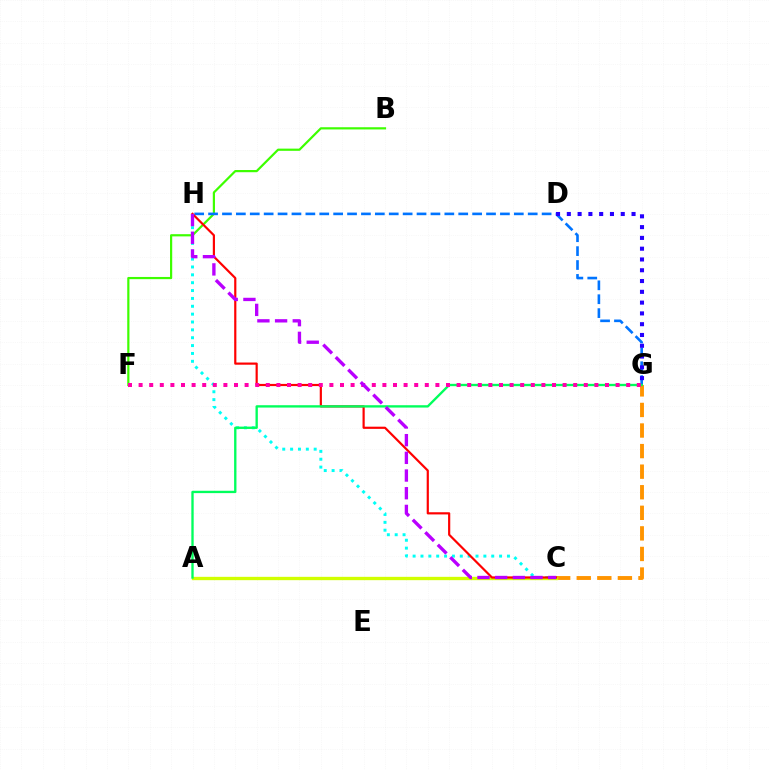{('B', 'F'): [{'color': '#3dff00', 'line_style': 'solid', 'thickness': 1.58}], ('C', 'G'): [{'color': '#ff9400', 'line_style': 'dashed', 'thickness': 2.79}], ('C', 'H'): [{'color': '#00fff6', 'line_style': 'dotted', 'thickness': 2.14}, {'color': '#ff0000', 'line_style': 'solid', 'thickness': 1.57}, {'color': '#b900ff', 'line_style': 'dashed', 'thickness': 2.4}], ('G', 'H'): [{'color': '#0074ff', 'line_style': 'dashed', 'thickness': 1.89}], ('A', 'C'): [{'color': '#d1ff00', 'line_style': 'solid', 'thickness': 2.4}], ('A', 'G'): [{'color': '#00ff5c', 'line_style': 'solid', 'thickness': 1.69}], ('F', 'G'): [{'color': '#ff00ac', 'line_style': 'dotted', 'thickness': 2.88}], ('D', 'G'): [{'color': '#2500ff', 'line_style': 'dotted', 'thickness': 2.93}]}